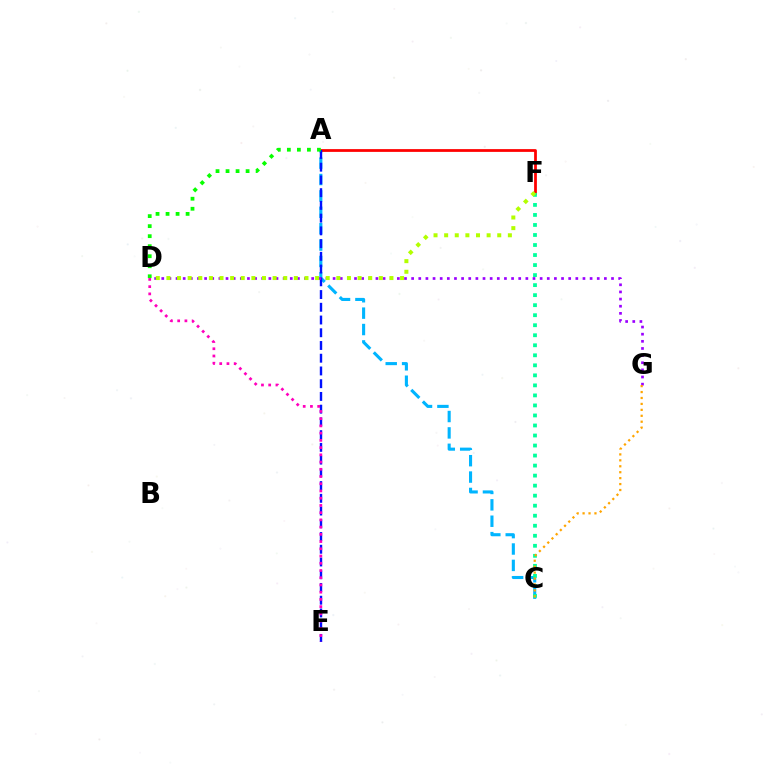{('A', 'C'): [{'color': '#00b5ff', 'line_style': 'dashed', 'thickness': 2.23}], ('A', 'F'): [{'color': '#ff0000', 'line_style': 'solid', 'thickness': 1.99}], ('A', 'E'): [{'color': '#0010ff', 'line_style': 'dashed', 'thickness': 1.73}], ('D', 'G'): [{'color': '#9b00ff', 'line_style': 'dotted', 'thickness': 1.94}], ('C', 'F'): [{'color': '#00ff9d', 'line_style': 'dotted', 'thickness': 2.72}], ('A', 'D'): [{'color': '#08ff00', 'line_style': 'dotted', 'thickness': 2.72}], ('D', 'F'): [{'color': '#b3ff00', 'line_style': 'dotted', 'thickness': 2.89}], ('D', 'E'): [{'color': '#ff00bd', 'line_style': 'dotted', 'thickness': 1.96}], ('C', 'G'): [{'color': '#ffa500', 'line_style': 'dotted', 'thickness': 1.61}]}